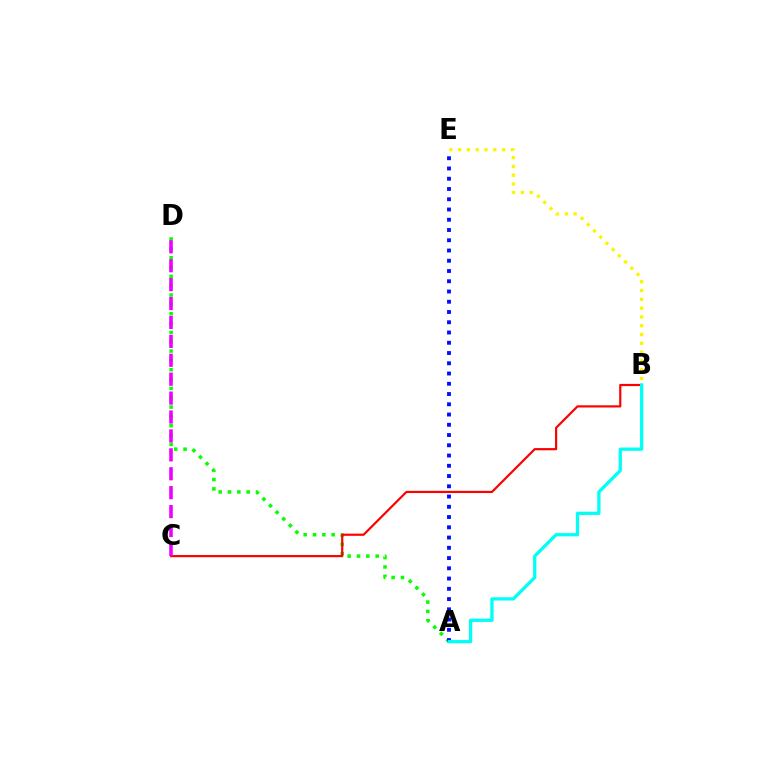{('A', 'D'): [{'color': '#08ff00', 'line_style': 'dotted', 'thickness': 2.54}], ('B', 'C'): [{'color': '#ff0000', 'line_style': 'solid', 'thickness': 1.57}], ('B', 'E'): [{'color': '#fcf500', 'line_style': 'dotted', 'thickness': 2.39}], ('A', 'E'): [{'color': '#0010ff', 'line_style': 'dotted', 'thickness': 2.79}], ('A', 'B'): [{'color': '#00fff6', 'line_style': 'solid', 'thickness': 2.36}], ('C', 'D'): [{'color': '#ee00ff', 'line_style': 'dashed', 'thickness': 2.57}]}